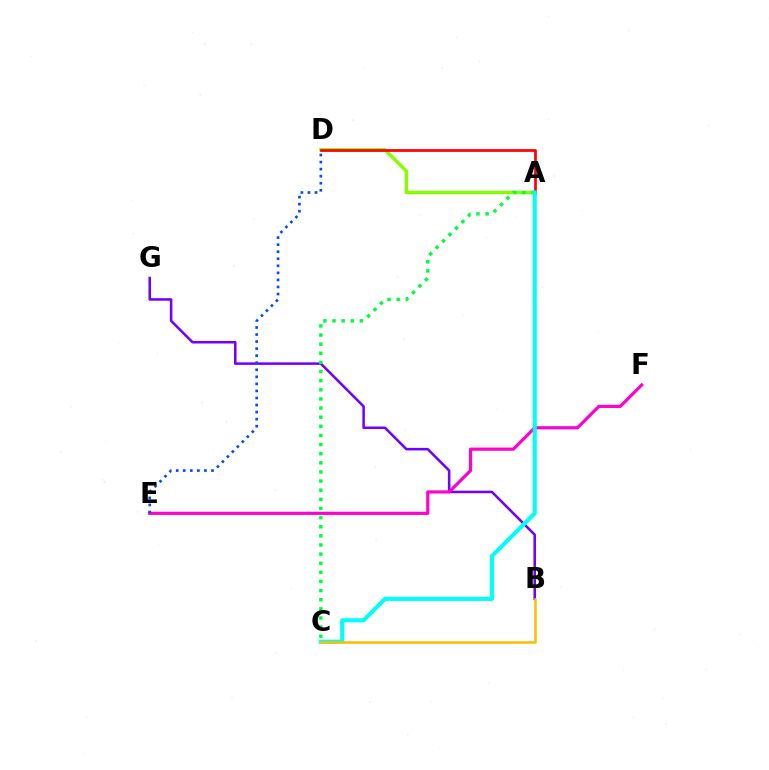{('A', 'D'): [{'color': '#84ff00', 'line_style': 'solid', 'thickness': 2.44}, {'color': '#ff0000', 'line_style': 'solid', 'thickness': 1.95}], ('B', 'G'): [{'color': '#7200ff', 'line_style': 'solid', 'thickness': 1.83}], ('E', 'F'): [{'color': '#ff00cf', 'line_style': 'solid', 'thickness': 2.29}], ('A', 'C'): [{'color': '#00ff39', 'line_style': 'dotted', 'thickness': 2.48}, {'color': '#00fff6', 'line_style': 'solid', 'thickness': 2.94}], ('D', 'E'): [{'color': '#004bff', 'line_style': 'dotted', 'thickness': 1.92}], ('B', 'C'): [{'color': '#ffbd00', 'line_style': 'solid', 'thickness': 1.83}]}